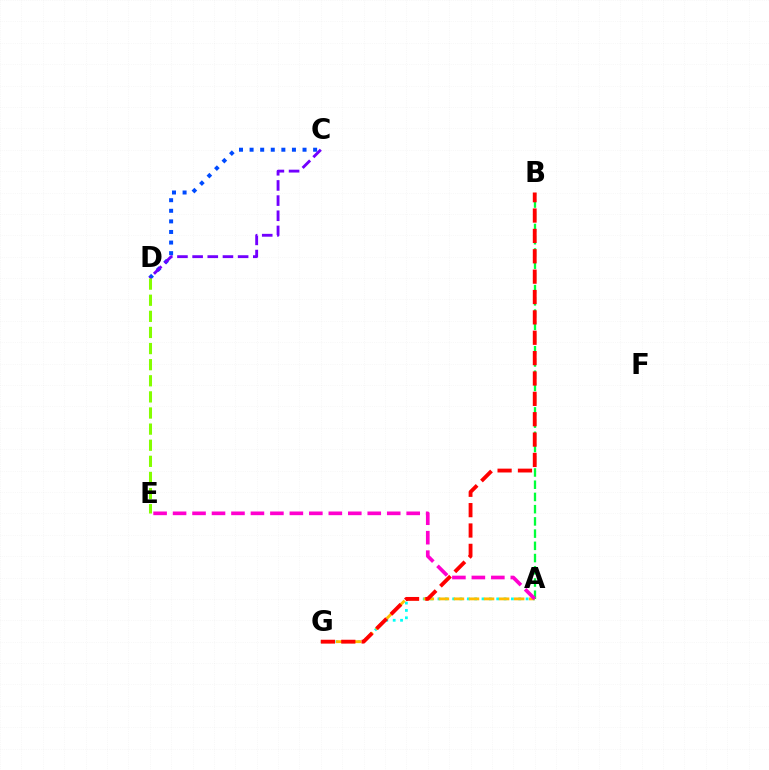{('C', 'D'): [{'color': '#004bff', 'line_style': 'dotted', 'thickness': 2.88}, {'color': '#7200ff', 'line_style': 'dashed', 'thickness': 2.06}], ('A', 'G'): [{'color': '#00fff6', 'line_style': 'dotted', 'thickness': 2.0}, {'color': '#ffbd00', 'line_style': 'dashed', 'thickness': 2.05}], ('A', 'B'): [{'color': '#00ff39', 'line_style': 'dashed', 'thickness': 1.66}], ('A', 'E'): [{'color': '#ff00cf', 'line_style': 'dashed', 'thickness': 2.64}], ('B', 'G'): [{'color': '#ff0000', 'line_style': 'dashed', 'thickness': 2.77}], ('D', 'E'): [{'color': '#84ff00', 'line_style': 'dashed', 'thickness': 2.19}]}